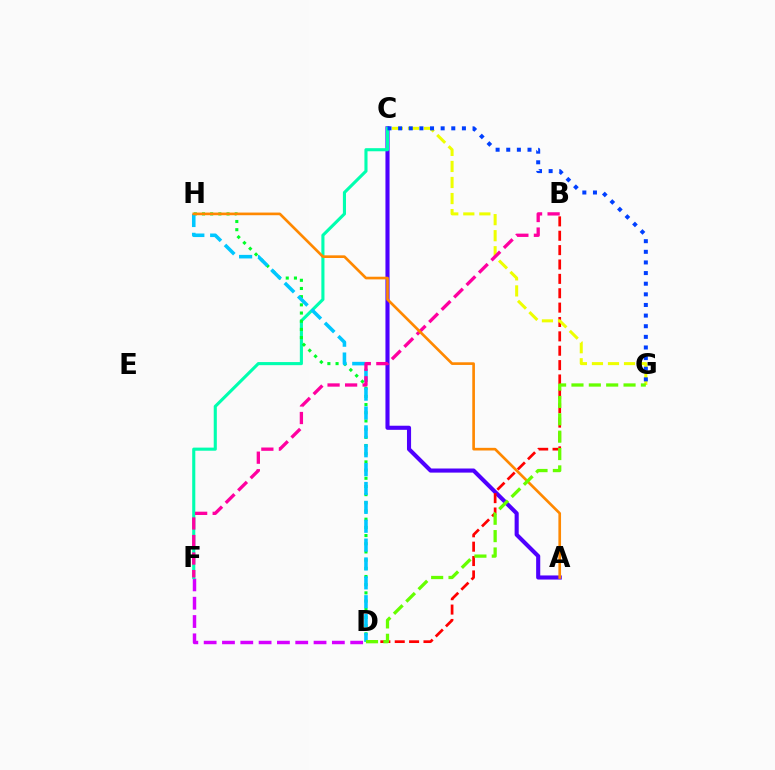{('D', 'F'): [{'color': '#d600ff', 'line_style': 'dashed', 'thickness': 2.49}], ('A', 'C'): [{'color': '#4f00ff', 'line_style': 'solid', 'thickness': 2.95}], ('C', 'F'): [{'color': '#00ffaf', 'line_style': 'solid', 'thickness': 2.23}], ('D', 'H'): [{'color': '#00ff27', 'line_style': 'dotted', 'thickness': 2.22}, {'color': '#00c7ff', 'line_style': 'dashed', 'thickness': 2.56}], ('B', 'D'): [{'color': '#ff0000', 'line_style': 'dashed', 'thickness': 1.95}], ('C', 'G'): [{'color': '#eeff00', 'line_style': 'dashed', 'thickness': 2.18}, {'color': '#003fff', 'line_style': 'dotted', 'thickness': 2.89}], ('B', 'F'): [{'color': '#ff00a0', 'line_style': 'dashed', 'thickness': 2.38}], ('A', 'H'): [{'color': '#ff8800', 'line_style': 'solid', 'thickness': 1.91}], ('D', 'G'): [{'color': '#66ff00', 'line_style': 'dashed', 'thickness': 2.36}]}